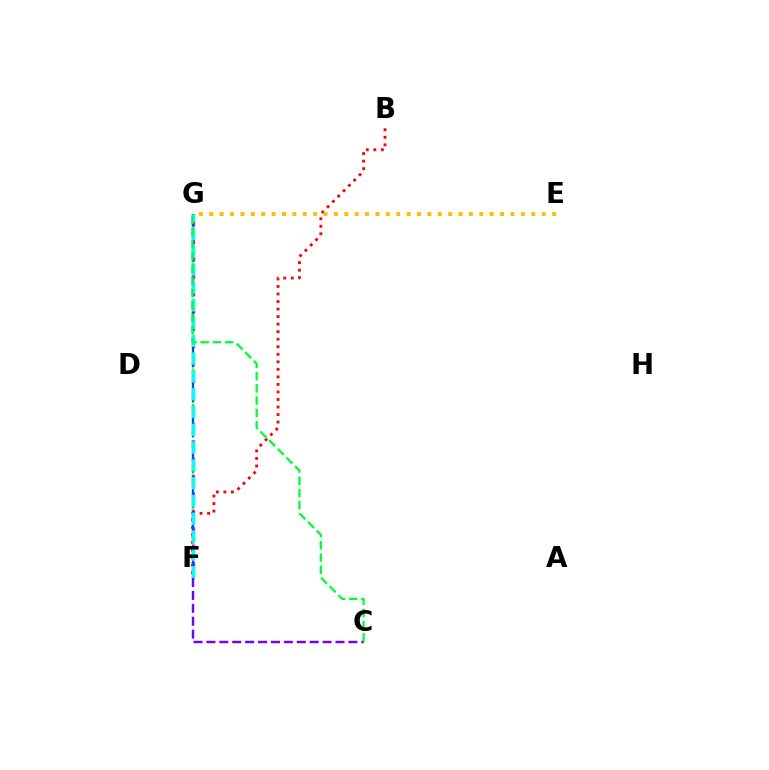{('B', 'F'): [{'color': '#ff0000', 'line_style': 'dotted', 'thickness': 2.05}], ('F', 'G'): [{'color': '#84ff00', 'line_style': 'dashed', 'thickness': 1.74}, {'color': '#ff00cf', 'line_style': 'dashed', 'thickness': 2.36}, {'color': '#004bff', 'line_style': 'dashed', 'thickness': 1.59}, {'color': '#00fff6', 'line_style': 'dashed', 'thickness': 2.42}], ('E', 'G'): [{'color': '#ffbd00', 'line_style': 'dotted', 'thickness': 2.82}], ('C', 'F'): [{'color': '#7200ff', 'line_style': 'dashed', 'thickness': 1.75}], ('C', 'G'): [{'color': '#00ff39', 'line_style': 'dashed', 'thickness': 1.66}]}